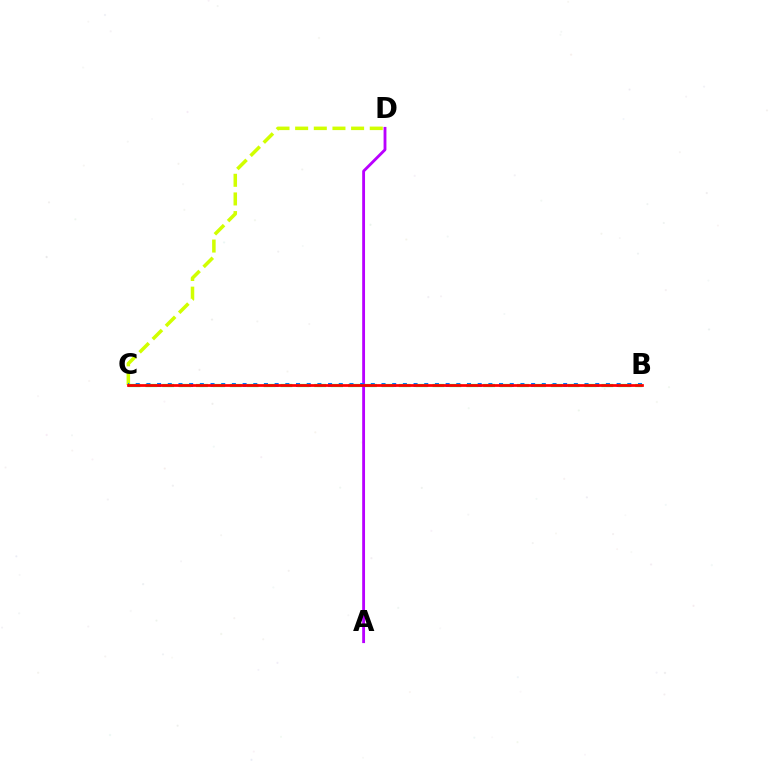{('A', 'D'): [{'color': '#b900ff', 'line_style': 'solid', 'thickness': 2.05}], ('C', 'D'): [{'color': '#d1ff00', 'line_style': 'dashed', 'thickness': 2.53}], ('B', 'C'): [{'color': '#0074ff', 'line_style': 'dotted', 'thickness': 2.9}, {'color': '#00ff5c', 'line_style': 'dashed', 'thickness': 2.29}, {'color': '#ff0000', 'line_style': 'solid', 'thickness': 1.97}]}